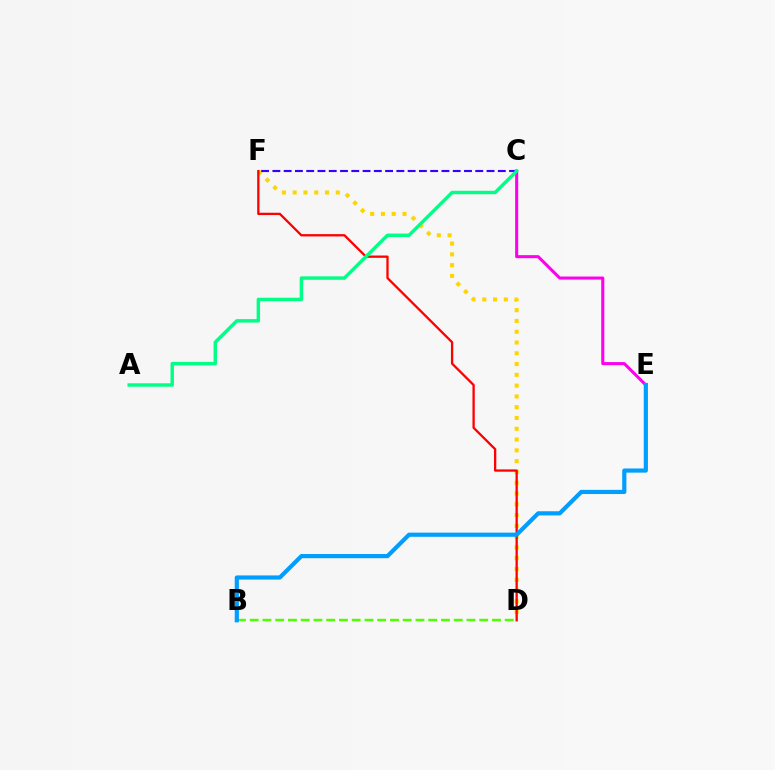{('D', 'F'): [{'color': '#ffd500', 'line_style': 'dotted', 'thickness': 2.93}, {'color': '#ff0000', 'line_style': 'solid', 'thickness': 1.66}], ('B', 'D'): [{'color': '#4fff00', 'line_style': 'dashed', 'thickness': 1.73}], ('C', 'E'): [{'color': '#ff00ed', 'line_style': 'solid', 'thickness': 2.2}], ('C', 'F'): [{'color': '#3700ff', 'line_style': 'dashed', 'thickness': 1.53}], ('A', 'C'): [{'color': '#00ff86', 'line_style': 'solid', 'thickness': 2.47}], ('B', 'E'): [{'color': '#009eff', 'line_style': 'solid', 'thickness': 3.0}]}